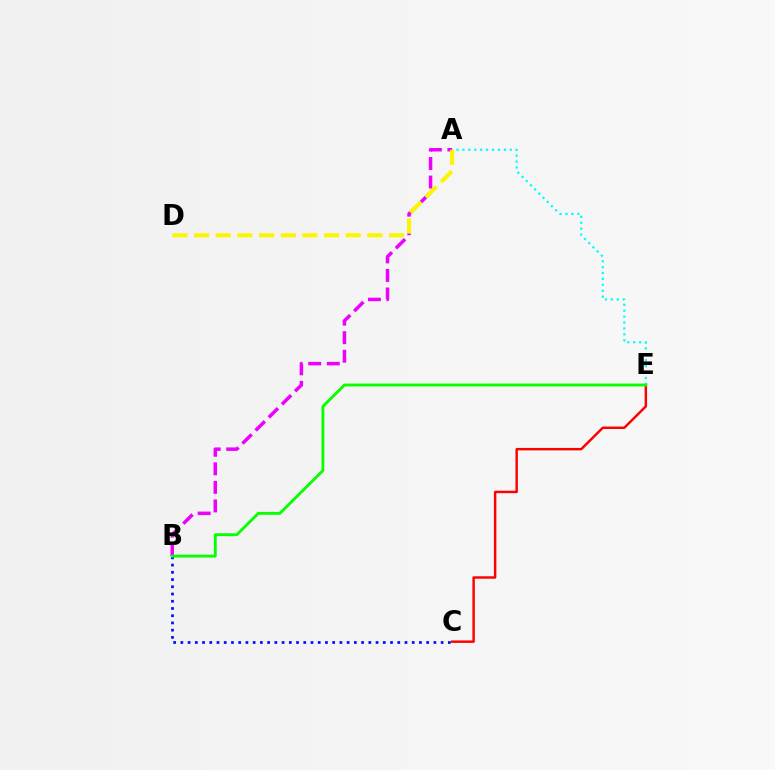{('A', 'B'): [{'color': '#ee00ff', 'line_style': 'dashed', 'thickness': 2.52}], ('B', 'C'): [{'color': '#0010ff', 'line_style': 'dotted', 'thickness': 1.96}], ('C', 'E'): [{'color': '#ff0000', 'line_style': 'solid', 'thickness': 1.76}], ('A', 'E'): [{'color': '#00fff6', 'line_style': 'dotted', 'thickness': 1.61}], ('A', 'D'): [{'color': '#fcf500', 'line_style': 'dashed', 'thickness': 2.94}], ('B', 'E'): [{'color': '#08ff00', 'line_style': 'solid', 'thickness': 2.07}]}